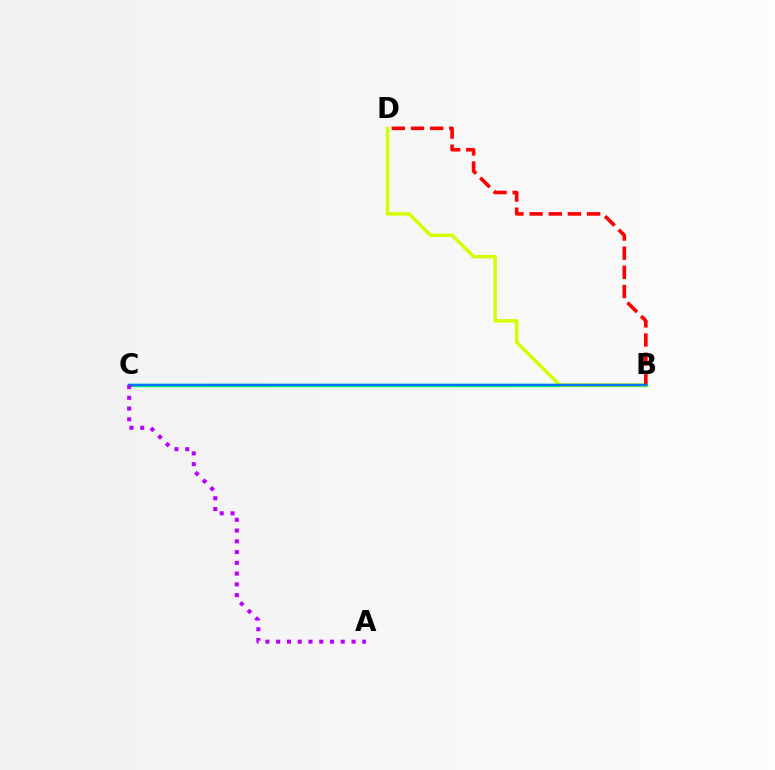{('B', 'C'): [{'color': '#00ff5c', 'line_style': 'solid', 'thickness': 2.45}, {'color': '#0074ff', 'line_style': 'solid', 'thickness': 1.78}], ('B', 'D'): [{'color': '#d1ff00', 'line_style': 'solid', 'thickness': 2.5}, {'color': '#ff0000', 'line_style': 'dashed', 'thickness': 2.6}], ('A', 'C'): [{'color': '#b900ff', 'line_style': 'dotted', 'thickness': 2.92}]}